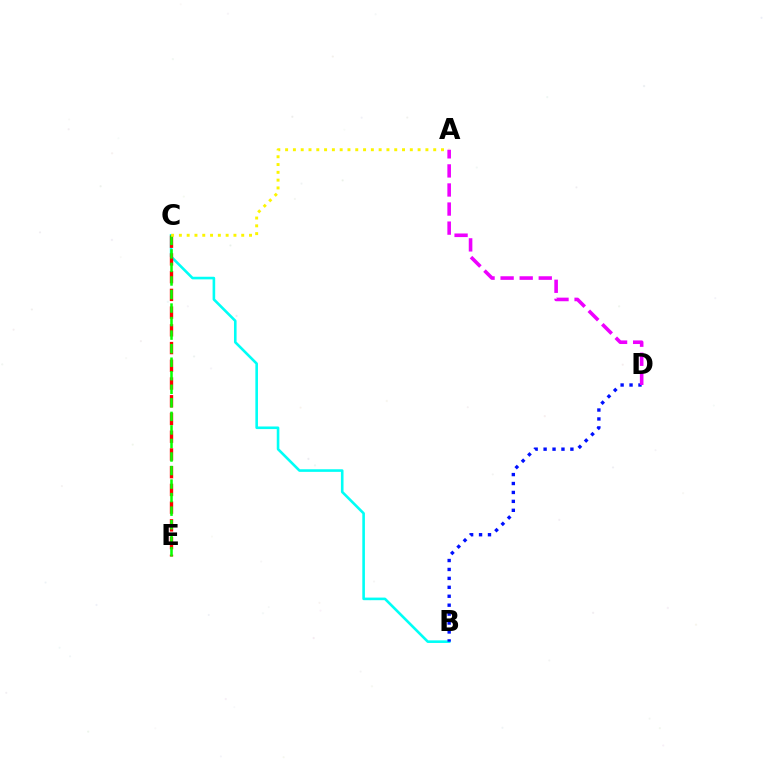{('B', 'C'): [{'color': '#00fff6', 'line_style': 'solid', 'thickness': 1.88}], ('C', 'E'): [{'color': '#ff0000', 'line_style': 'dashed', 'thickness': 2.41}, {'color': '#08ff00', 'line_style': 'dashed', 'thickness': 1.84}], ('B', 'D'): [{'color': '#0010ff', 'line_style': 'dotted', 'thickness': 2.43}], ('A', 'C'): [{'color': '#fcf500', 'line_style': 'dotted', 'thickness': 2.12}], ('A', 'D'): [{'color': '#ee00ff', 'line_style': 'dashed', 'thickness': 2.59}]}